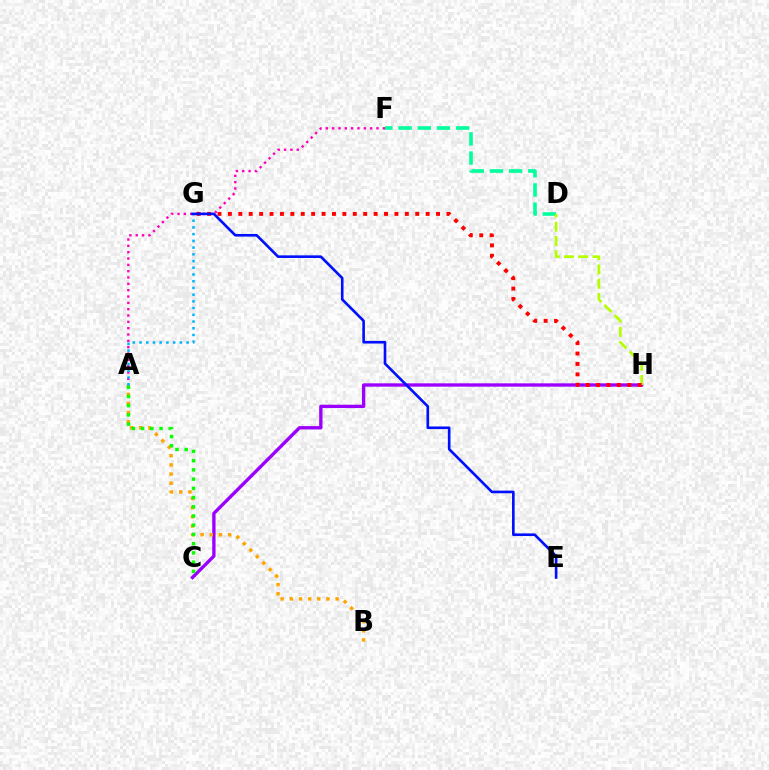{('C', 'H'): [{'color': '#9b00ff', 'line_style': 'solid', 'thickness': 2.4}], ('A', 'B'): [{'color': '#ffa500', 'line_style': 'dotted', 'thickness': 2.49}], ('D', 'F'): [{'color': '#00ff9d', 'line_style': 'dashed', 'thickness': 2.61}], ('D', 'H'): [{'color': '#b3ff00', 'line_style': 'dashed', 'thickness': 1.94}], ('A', 'C'): [{'color': '#08ff00', 'line_style': 'dotted', 'thickness': 2.51}], ('A', 'F'): [{'color': '#ff00bd', 'line_style': 'dotted', 'thickness': 1.72}], ('G', 'H'): [{'color': '#ff0000', 'line_style': 'dotted', 'thickness': 2.83}], ('A', 'G'): [{'color': '#00b5ff', 'line_style': 'dotted', 'thickness': 1.83}], ('E', 'G'): [{'color': '#0010ff', 'line_style': 'solid', 'thickness': 1.89}]}